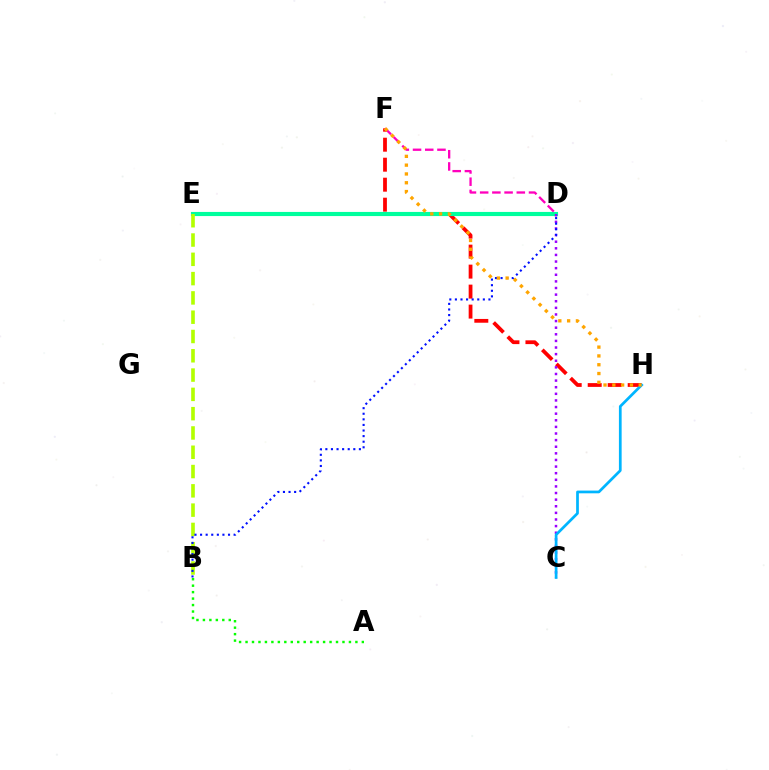{('F', 'H'): [{'color': '#ff0000', 'line_style': 'dashed', 'thickness': 2.72}, {'color': '#ffa500', 'line_style': 'dotted', 'thickness': 2.39}], ('D', 'E'): [{'color': '#00ff9d', 'line_style': 'solid', 'thickness': 2.98}], ('B', 'E'): [{'color': '#b3ff00', 'line_style': 'dashed', 'thickness': 2.62}], ('C', 'D'): [{'color': '#9b00ff', 'line_style': 'dotted', 'thickness': 1.8}], ('B', 'D'): [{'color': '#0010ff', 'line_style': 'dotted', 'thickness': 1.52}], ('A', 'B'): [{'color': '#08ff00', 'line_style': 'dotted', 'thickness': 1.76}], ('C', 'H'): [{'color': '#00b5ff', 'line_style': 'solid', 'thickness': 1.96}], ('D', 'F'): [{'color': '#ff00bd', 'line_style': 'dashed', 'thickness': 1.66}]}